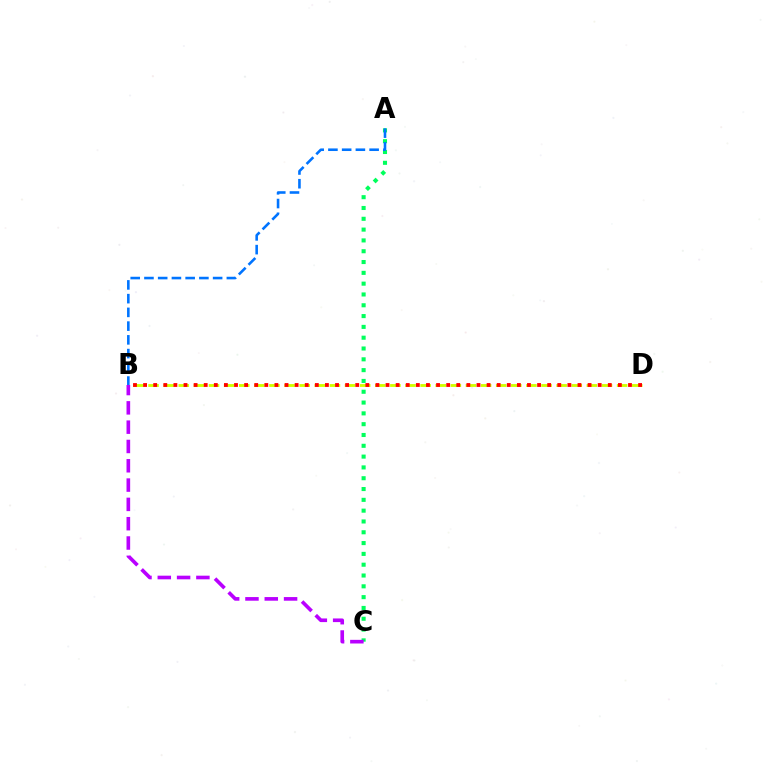{('A', 'C'): [{'color': '#00ff5c', 'line_style': 'dotted', 'thickness': 2.94}], ('B', 'D'): [{'color': '#d1ff00', 'line_style': 'dashed', 'thickness': 2.05}, {'color': '#ff0000', 'line_style': 'dotted', 'thickness': 2.74}], ('A', 'B'): [{'color': '#0074ff', 'line_style': 'dashed', 'thickness': 1.87}], ('B', 'C'): [{'color': '#b900ff', 'line_style': 'dashed', 'thickness': 2.62}]}